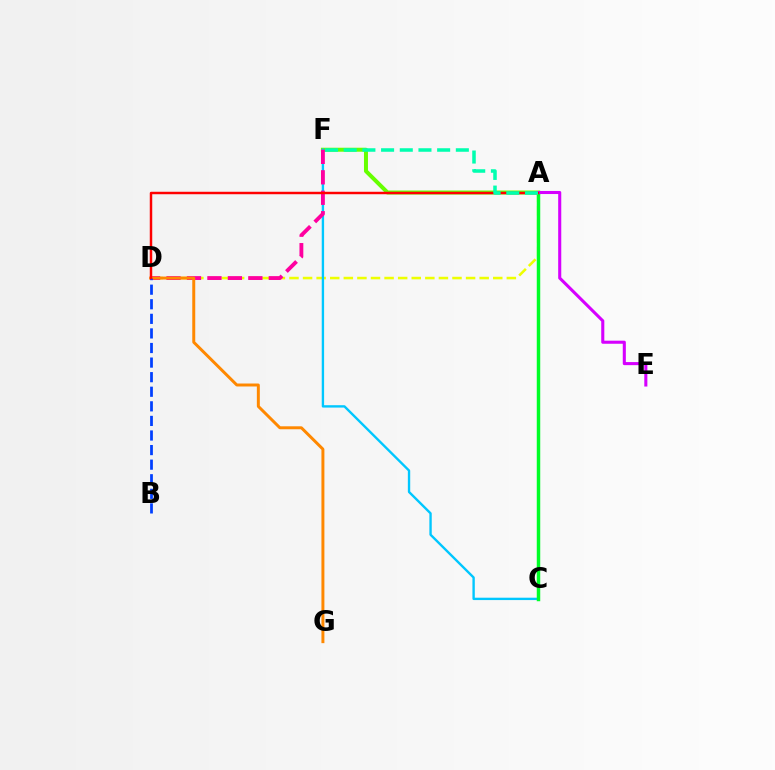{('A', 'D'): [{'color': '#eeff00', 'line_style': 'dashed', 'thickness': 1.85}, {'color': '#ff0000', 'line_style': 'solid', 'thickness': 1.77}], ('A', 'C'): [{'color': '#4f00ff', 'line_style': 'solid', 'thickness': 2.08}, {'color': '#00ff27', 'line_style': 'solid', 'thickness': 2.5}], ('A', 'F'): [{'color': '#66ff00', 'line_style': 'solid', 'thickness': 2.87}, {'color': '#00ffaf', 'line_style': 'dashed', 'thickness': 2.54}], ('C', 'F'): [{'color': '#00c7ff', 'line_style': 'solid', 'thickness': 1.71}], ('D', 'F'): [{'color': '#ff00a0', 'line_style': 'dashed', 'thickness': 2.78}], ('D', 'G'): [{'color': '#ff8800', 'line_style': 'solid', 'thickness': 2.14}], ('B', 'D'): [{'color': '#003fff', 'line_style': 'dashed', 'thickness': 1.98}], ('A', 'E'): [{'color': '#d600ff', 'line_style': 'solid', 'thickness': 2.21}]}